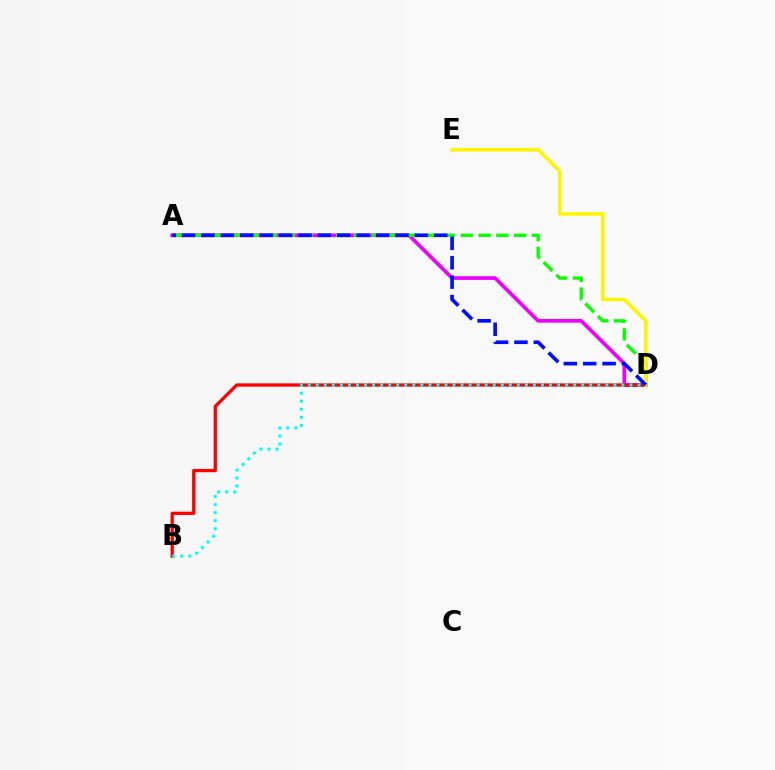{('A', 'D'): [{'color': '#ee00ff', 'line_style': 'solid', 'thickness': 2.65}, {'color': '#08ff00', 'line_style': 'dashed', 'thickness': 2.42}, {'color': '#0010ff', 'line_style': 'dashed', 'thickness': 2.63}], ('B', 'D'): [{'color': '#ff0000', 'line_style': 'solid', 'thickness': 2.36}, {'color': '#00fff6', 'line_style': 'dotted', 'thickness': 2.19}], ('D', 'E'): [{'color': '#fcf500', 'line_style': 'solid', 'thickness': 2.57}]}